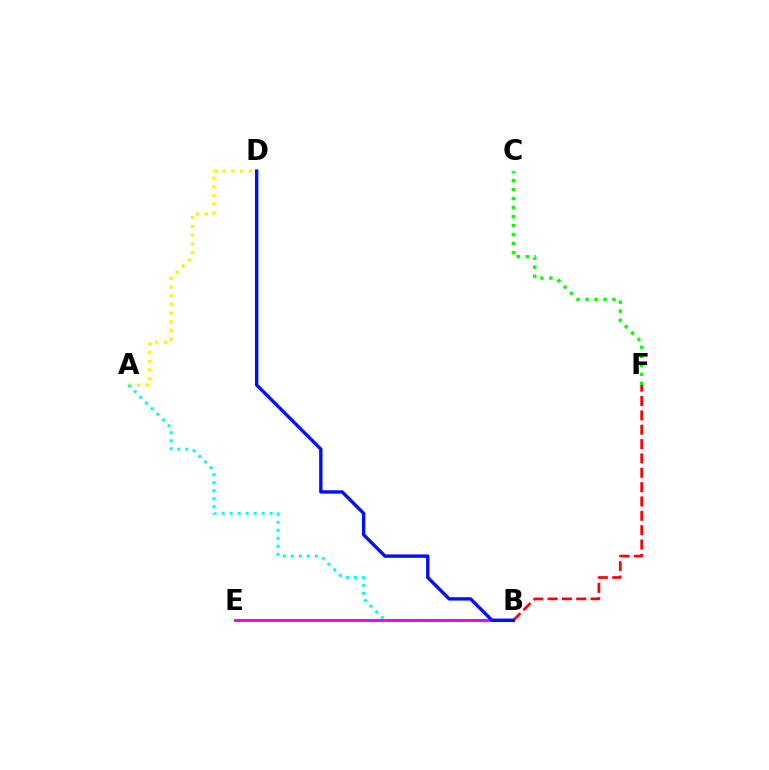{('A', 'D'): [{'color': '#fcf500', 'line_style': 'dotted', 'thickness': 2.36}], ('A', 'B'): [{'color': '#00fff6', 'line_style': 'dotted', 'thickness': 2.17}], ('C', 'F'): [{'color': '#08ff00', 'line_style': 'dotted', 'thickness': 2.45}], ('B', 'E'): [{'color': '#ee00ff', 'line_style': 'solid', 'thickness': 2.08}], ('B', 'F'): [{'color': '#ff0000', 'line_style': 'dashed', 'thickness': 1.95}], ('B', 'D'): [{'color': '#0010ff', 'line_style': 'solid', 'thickness': 2.44}]}